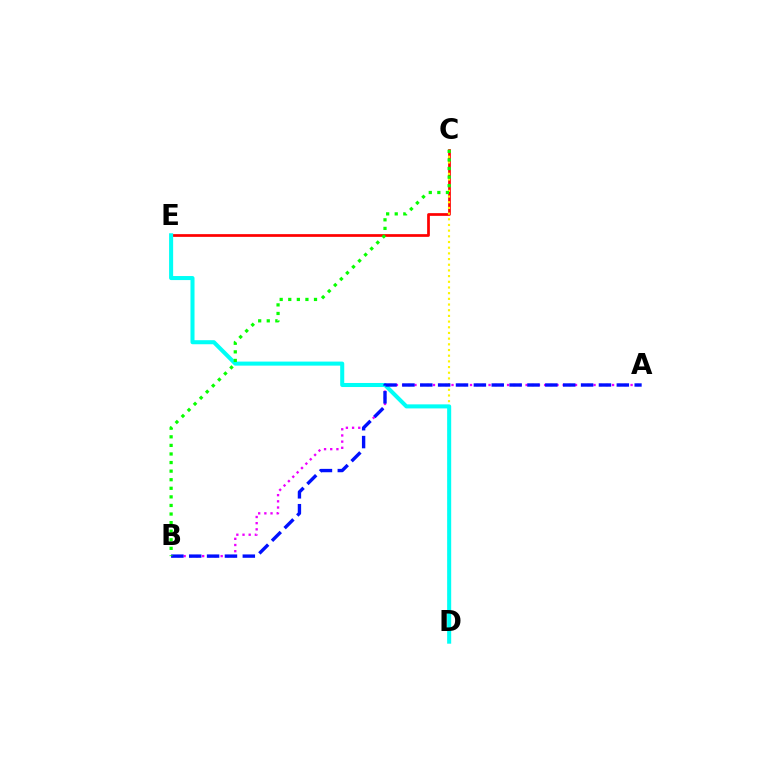{('A', 'B'): [{'color': '#ee00ff', 'line_style': 'dotted', 'thickness': 1.68}, {'color': '#0010ff', 'line_style': 'dashed', 'thickness': 2.43}], ('C', 'E'): [{'color': '#ff0000', 'line_style': 'solid', 'thickness': 1.96}], ('C', 'D'): [{'color': '#fcf500', 'line_style': 'dotted', 'thickness': 1.54}], ('D', 'E'): [{'color': '#00fff6', 'line_style': 'solid', 'thickness': 2.91}], ('B', 'C'): [{'color': '#08ff00', 'line_style': 'dotted', 'thickness': 2.33}]}